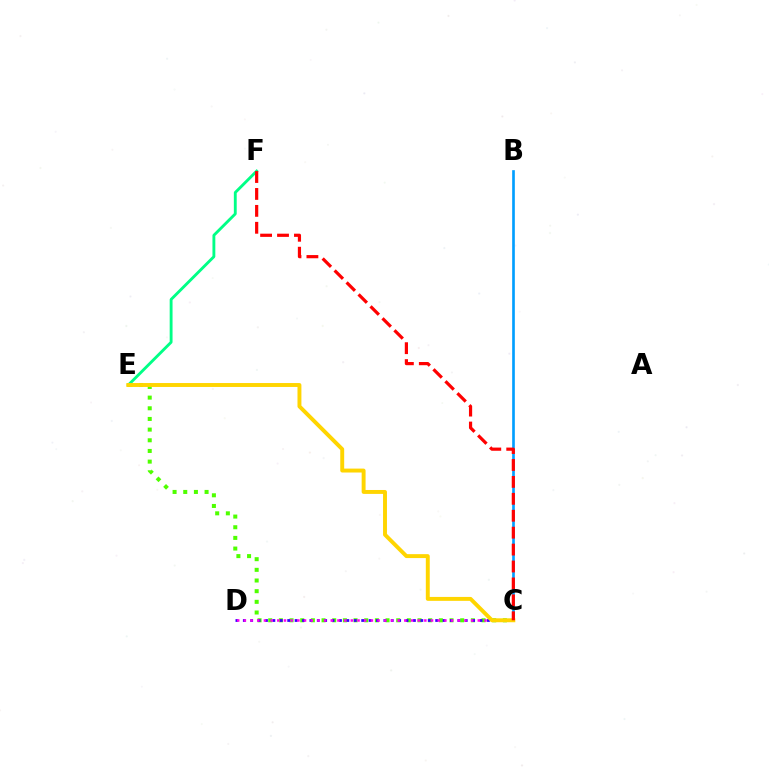{('B', 'C'): [{'color': '#009eff', 'line_style': 'solid', 'thickness': 1.91}], ('C', 'E'): [{'color': '#4fff00', 'line_style': 'dotted', 'thickness': 2.9}, {'color': '#ffd500', 'line_style': 'solid', 'thickness': 2.82}], ('C', 'D'): [{'color': '#3700ff', 'line_style': 'dotted', 'thickness': 2.01}, {'color': '#ff00ed', 'line_style': 'dotted', 'thickness': 1.82}], ('E', 'F'): [{'color': '#00ff86', 'line_style': 'solid', 'thickness': 2.06}], ('C', 'F'): [{'color': '#ff0000', 'line_style': 'dashed', 'thickness': 2.3}]}